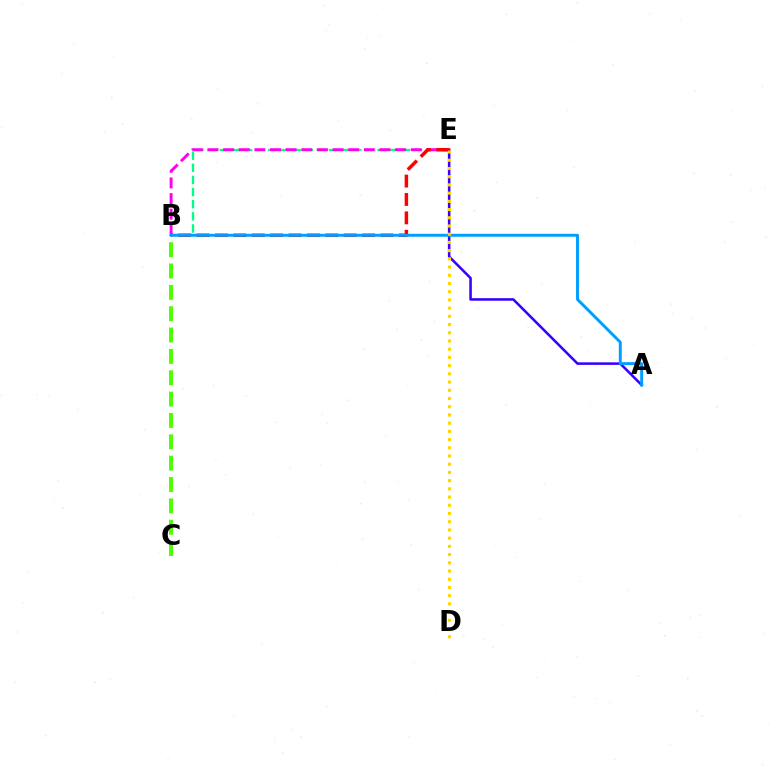{('B', 'C'): [{'color': '#4fff00', 'line_style': 'dashed', 'thickness': 2.9}], ('B', 'E'): [{'color': '#00ff86', 'line_style': 'dashed', 'thickness': 1.65}, {'color': '#ff00ed', 'line_style': 'dashed', 'thickness': 2.12}, {'color': '#ff0000', 'line_style': 'dashed', 'thickness': 2.5}], ('A', 'E'): [{'color': '#3700ff', 'line_style': 'solid', 'thickness': 1.84}], ('A', 'B'): [{'color': '#009eff', 'line_style': 'solid', 'thickness': 2.11}], ('D', 'E'): [{'color': '#ffd500', 'line_style': 'dotted', 'thickness': 2.23}]}